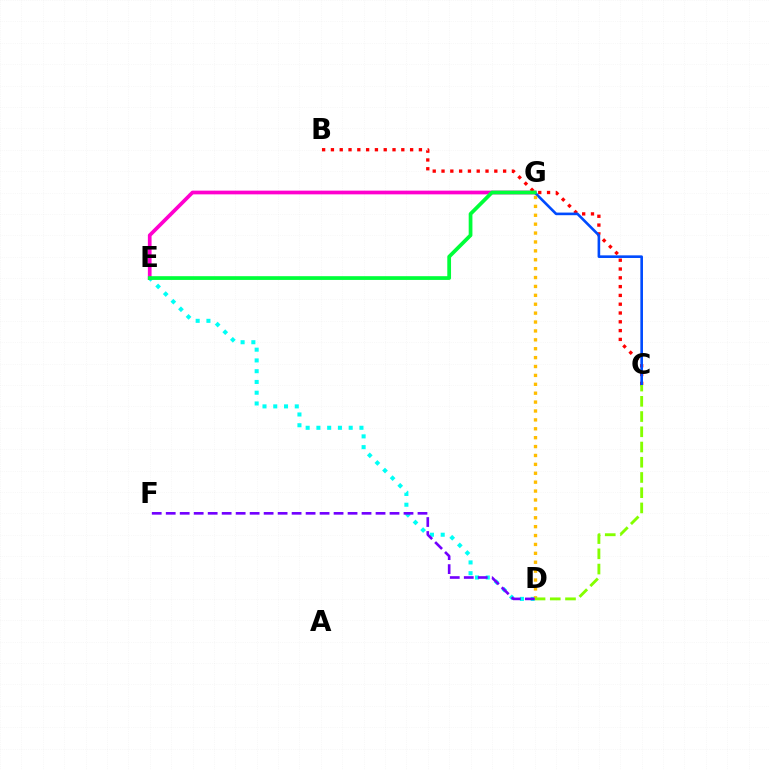{('D', 'E'): [{'color': '#00fff6', 'line_style': 'dotted', 'thickness': 2.92}], ('E', 'G'): [{'color': '#ff00cf', 'line_style': 'solid', 'thickness': 2.67}, {'color': '#00ff39', 'line_style': 'solid', 'thickness': 2.7}], ('B', 'C'): [{'color': '#ff0000', 'line_style': 'dotted', 'thickness': 2.39}], ('C', 'G'): [{'color': '#004bff', 'line_style': 'solid', 'thickness': 1.89}], ('D', 'G'): [{'color': '#ffbd00', 'line_style': 'dotted', 'thickness': 2.42}], ('C', 'D'): [{'color': '#84ff00', 'line_style': 'dashed', 'thickness': 2.07}], ('D', 'F'): [{'color': '#7200ff', 'line_style': 'dashed', 'thickness': 1.9}]}